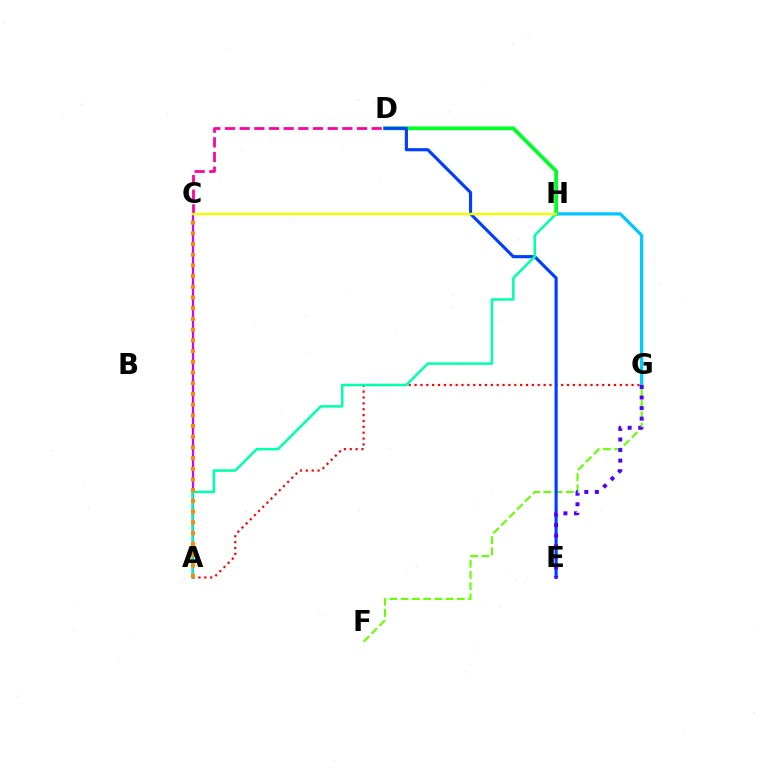{('G', 'H'): [{'color': '#00c7ff', 'line_style': 'solid', 'thickness': 2.33}], ('C', 'D'): [{'color': '#ff00a0', 'line_style': 'dashed', 'thickness': 1.99}], ('F', 'G'): [{'color': '#66ff00', 'line_style': 'dashed', 'thickness': 1.53}], ('A', 'G'): [{'color': '#ff0000', 'line_style': 'dotted', 'thickness': 1.59}], ('A', 'C'): [{'color': '#d600ff', 'line_style': 'solid', 'thickness': 1.55}, {'color': '#ff8800', 'line_style': 'dotted', 'thickness': 2.91}], ('D', 'H'): [{'color': '#00ff27', 'line_style': 'solid', 'thickness': 2.71}], ('D', 'E'): [{'color': '#003fff', 'line_style': 'solid', 'thickness': 2.26}], ('A', 'H'): [{'color': '#00ffaf', 'line_style': 'solid', 'thickness': 1.81}], ('E', 'G'): [{'color': '#4f00ff', 'line_style': 'dotted', 'thickness': 2.87}], ('C', 'H'): [{'color': '#eeff00', 'line_style': 'solid', 'thickness': 1.74}]}